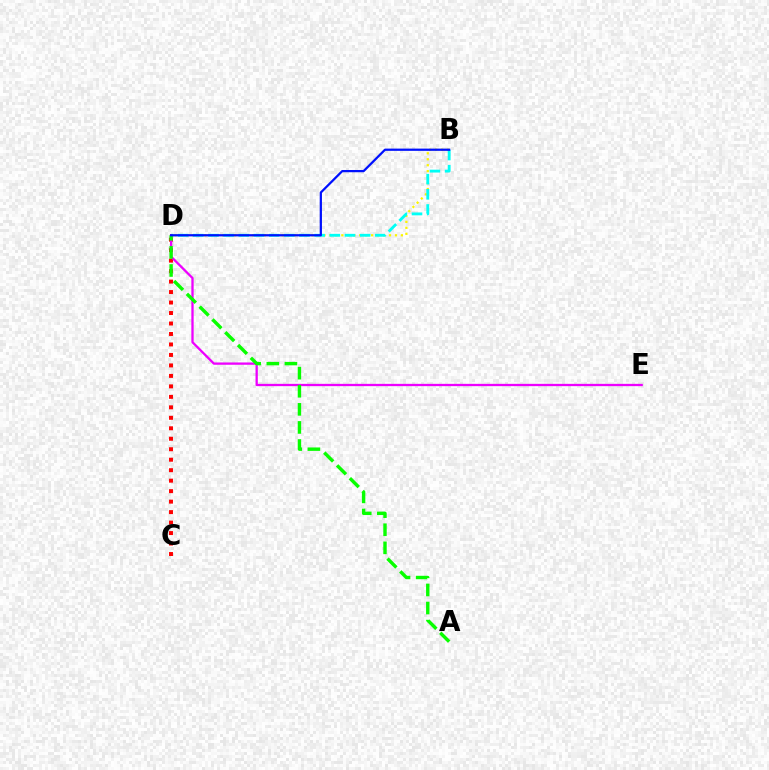{('C', 'D'): [{'color': '#ff0000', 'line_style': 'dotted', 'thickness': 2.85}], ('B', 'D'): [{'color': '#fcf500', 'line_style': 'dotted', 'thickness': 1.62}, {'color': '#00fff6', 'line_style': 'dashed', 'thickness': 2.06}, {'color': '#0010ff', 'line_style': 'solid', 'thickness': 1.61}], ('D', 'E'): [{'color': '#ee00ff', 'line_style': 'solid', 'thickness': 1.66}], ('A', 'D'): [{'color': '#08ff00', 'line_style': 'dashed', 'thickness': 2.46}]}